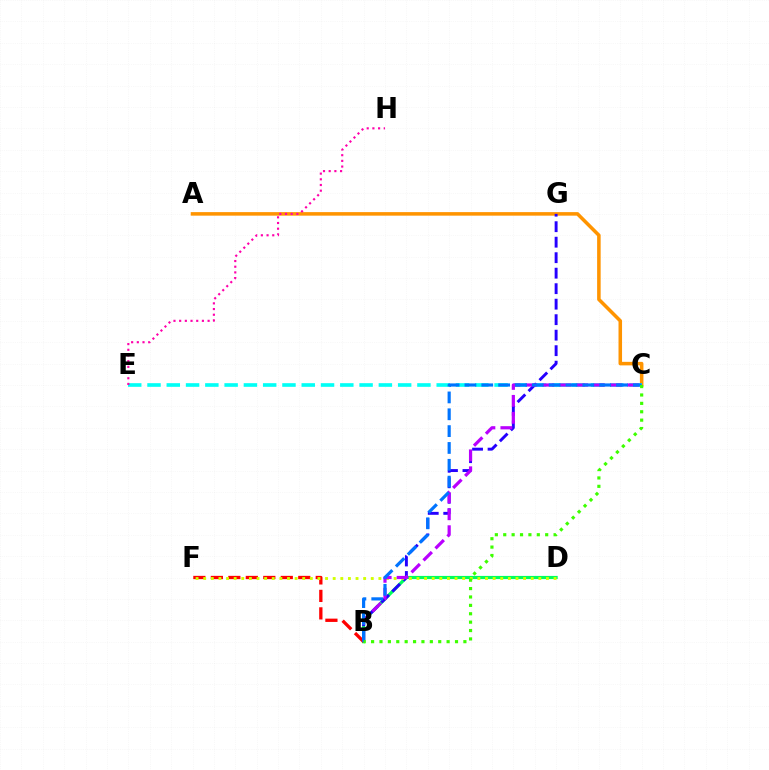{('B', 'D'): [{'color': '#00ff5c', 'line_style': 'solid', 'thickness': 2.28}], ('A', 'C'): [{'color': '#ff9400', 'line_style': 'solid', 'thickness': 2.55}], ('C', 'E'): [{'color': '#00fff6', 'line_style': 'dashed', 'thickness': 2.62}], ('B', 'F'): [{'color': '#ff0000', 'line_style': 'dashed', 'thickness': 2.37}], ('E', 'H'): [{'color': '#ff00ac', 'line_style': 'dotted', 'thickness': 1.55}], ('B', 'G'): [{'color': '#2500ff', 'line_style': 'dashed', 'thickness': 2.11}], ('D', 'F'): [{'color': '#d1ff00', 'line_style': 'dotted', 'thickness': 2.07}], ('B', 'C'): [{'color': '#b900ff', 'line_style': 'dashed', 'thickness': 2.3}, {'color': '#0074ff', 'line_style': 'dashed', 'thickness': 2.29}, {'color': '#3dff00', 'line_style': 'dotted', 'thickness': 2.28}]}